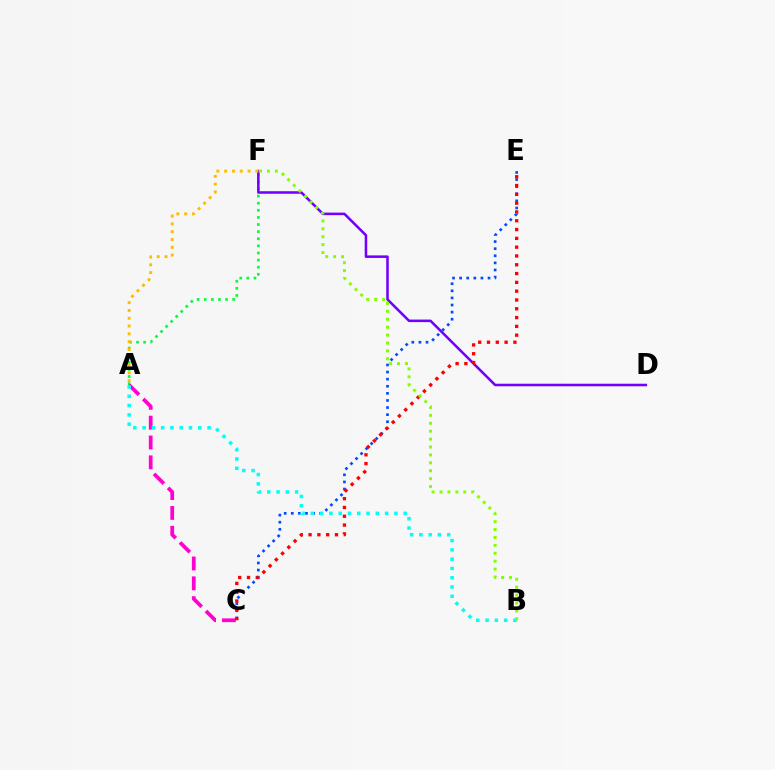{('C', 'E'): [{'color': '#004bff', 'line_style': 'dotted', 'thickness': 1.93}, {'color': '#ff0000', 'line_style': 'dotted', 'thickness': 2.39}], ('A', 'F'): [{'color': '#00ff39', 'line_style': 'dotted', 'thickness': 1.93}, {'color': '#ffbd00', 'line_style': 'dotted', 'thickness': 2.12}], ('A', 'C'): [{'color': '#ff00cf', 'line_style': 'dashed', 'thickness': 2.7}], ('D', 'F'): [{'color': '#7200ff', 'line_style': 'solid', 'thickness': 1.84}], ('A', 'B'): [{'color': '#00fff6', 'line_style': 'dotted', 'thickness': 2.52}], ('B', 'F'): [{'color': '#84ff00', 'line_style': 'dotted', 'thickness': 2.15}]}